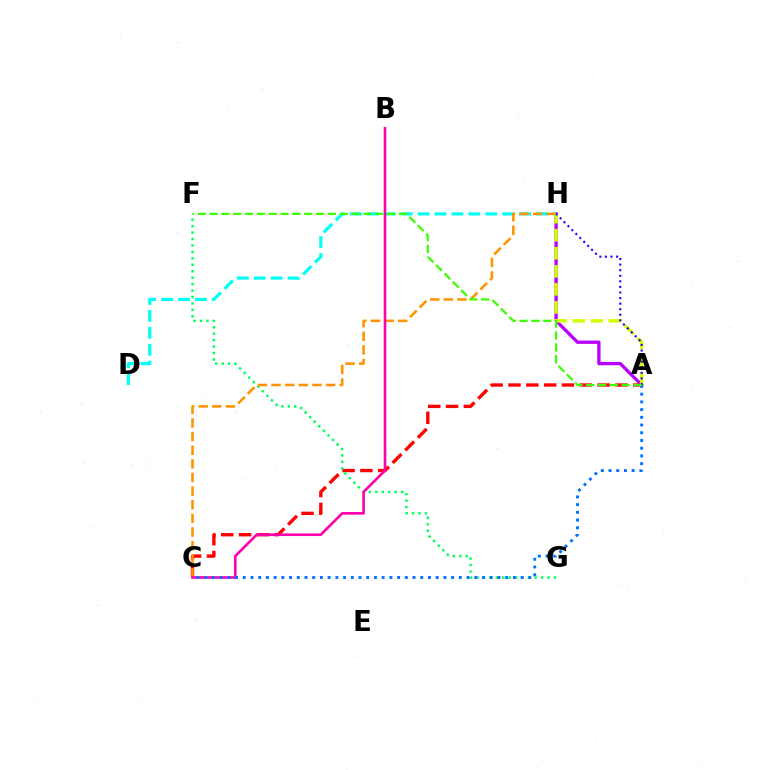{('A', 'H'): [{'color': '#b900ff', 'line_style': 'solid', 'thickness': 2.38}, {'color': '#d1ff00', 'line_style': 'dashed', 'thickness': 2.45}, {'color': '#2500ff', 'line_style': 'dotted', 'thickness': 1.51}], ('A', 'C'): [{'color': '#ff0000', 'line_style': 'dashed', 'thickness': 2.42}, {'color': '#0074ff', 'line_style': 'dotted', 'thickness': 2.1}], ('D', 'H'): [{'color': '#00fff6', 'line_style': 'dashed', 'thickness': 2.3}], ('F', 'G'): [{'color': '#00ff5c', 'line_style': 'dotted', 'thickness': 1.75}], ('C', 'H'): [{'color': '#ff9400', 'line_style': 'dashed', 'thickness': 1.85}], ('B', 'C'): [{'color': '#ff00ac', 'line_style': 'solid', 'thickness': 1.89}], ('A', 'F'): [{'color': '#3dff00', 'line_style': 'dashed', 'thickness': 1.61}]}